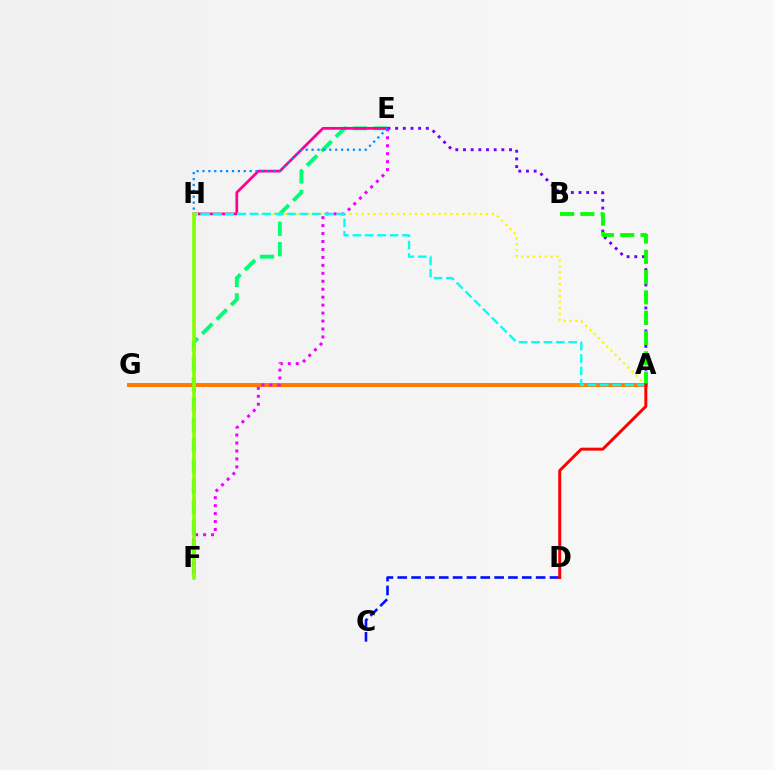{('E', 'F'): [{'color': '#00ff74', 'line_style': 'dashed', 'thickness': 2.77}, {'color': '#ee00ff', 'line_style': 'dotted', 'thickness': 2.16}], ('E', 'H'): [{'color': '#ff0094', 'line_style': 'solid', 'thickness': 1.97}, {'color': '#008cff', 'line_style': 'dotted', 'thickness': 1.6}], ('A', 'E'): [{'color': '#7200ff', 'line_style': 'dotted', 'thickness': 2.08}], ('A', 'H'): [{'color': '#fcf500', 'line_style': 'dotted', 'thickness': 1.61}, {'color': '#00fff6', 'line_style': 'dashed', 'thickness': 1.68}], ('A', 'B'): [{'color': '#08ff00', 'line_style': 'dashed', 'thickness': 2.76}], ('C', 'D'): [{'color': '#0010ff', 'line_style': 'dashed', 'thickness': 1.88}], ('A', 'G'): [{'color': '#ff7c00', 'line_style': 'solid', 'thickness': 2.85}], ('A', 'D'): [{'color': '#ff0000', 'line_style': 'solid', 'thickness': 2.14}], ('F', 'H'): [{'color': '#84ff00', 'line_style': 'solid', 'thickness': 2.57}]}